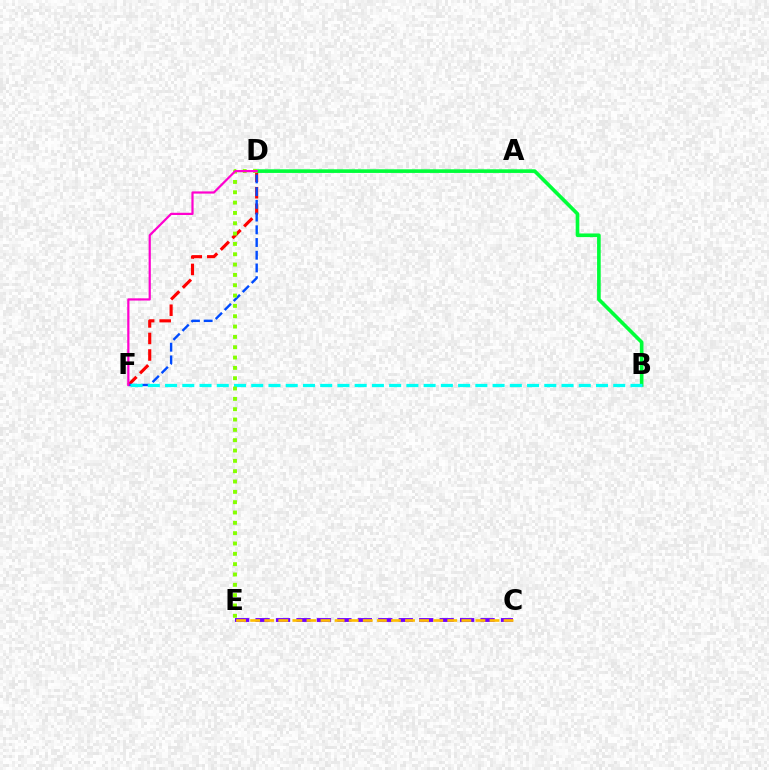{('C', 'E'): [{'color': '#7200ff', 'line_style': 'dashed', 'thickness': 2.78}, {'color': '#ffbd00', 'line_style': 'dashed', 'thickness': 1.91}], ('D', 'F'): [{'color': '#ff0000', 'line_style': 'dashed', 'thickness': 2.25}, {'color': '#004bff', 'line_style': 'dashed', 'thickness': 1.73}, {'color': '#ff00cf', 'line_style': 'solid', 'thickness': 1.59}], ('B', 'D'): [{'color': '#00ff39', 'line_style': 'solid', 'thickness': 2.62}], ('B', 'F'): [{'color': '#00fff6', 'line_style': 'dashed', 'thickness': 2.34}], ('D', 'E'): [{'color': '#84ff00', 'line_style': 'dotted', 'thickness': 2.81}]}